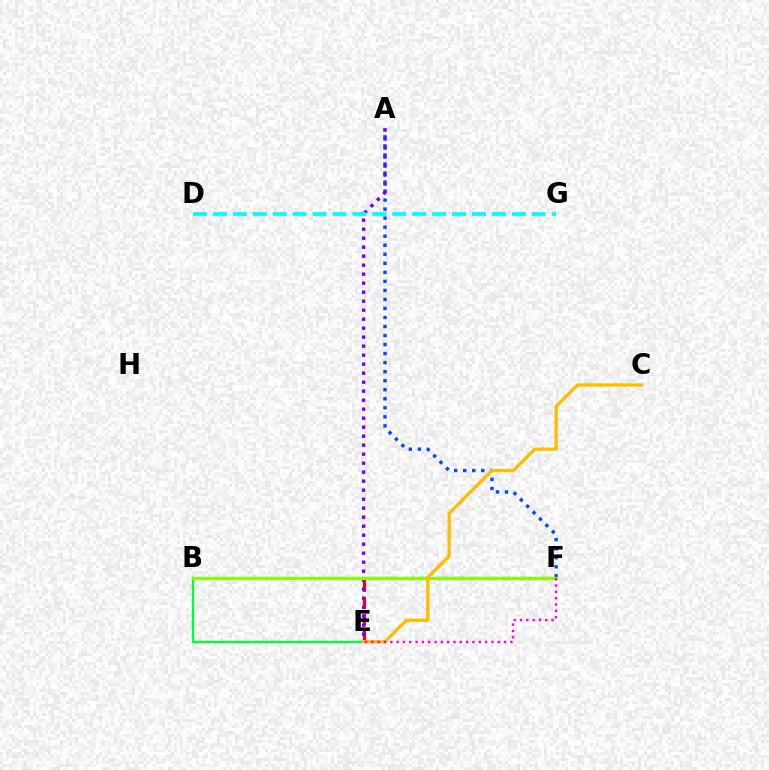{('E', 'F'): [{'color': '#ff0000', 'line_style': 'dashed', 'thickness': 2.29}, {'color': '#ff00cf', 'line_style': 'dotted', 'thickness': 1.72}], ('A', 'F'): [{'color': '#004bff', 'line_style': 'dotted', 'thickness': 2.45}], ('B', 'E'): [{'color': '#00ff39', 'line_style': 'solid', 'thickness': 1.7}], ('A', 'E'): [{'color': '#7200ff', 'line_style': 'dotted', 'thickness': 2.45}], ('B', 'F'): [{'color': '#84ff00', 'line_style': 'solid', 'thickness': 2.36}], ('C', 'E'): [{'color': '#ffbd00', 'line_style': 'solid', 'thickness': 2.36}], ('D', 'G'): [{'color': '#00fff6', 'line_style': 'dashed', 'thickness': 2.71}]}